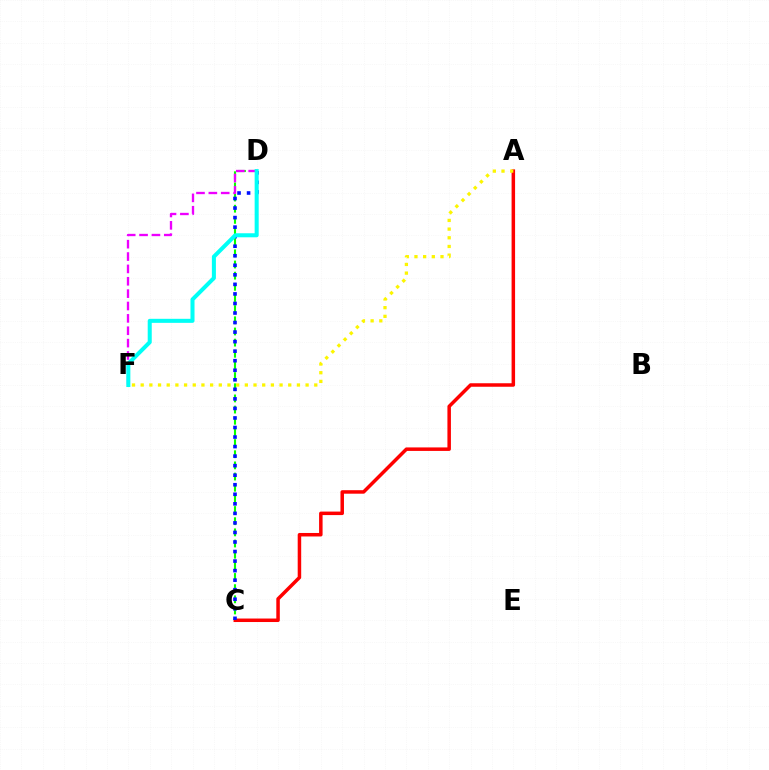{('C', 'D'): [{'color': '#08ff00', 'line_style': 'dashed', 'thickness': 1.52}, {'color': '#0010ff', 'line_style': 'dotted', 'thickness': 2.59}], ('A', 'C'): [{'color': '#ff0000', 'line_style': 'solid', 'thickness': 2.52}], ('D', 'F'): [{'color': '#ee00ff', 'line_style': 'dashed', 'thickness': 1.68}, {'color': '#00fff6', 'line_style': 'solid', 'thickness': 2.91}], ('A', 'F'): [{'color': '#fcf500', 'line_style': 'dotted', 'thickness': 2.36}]}